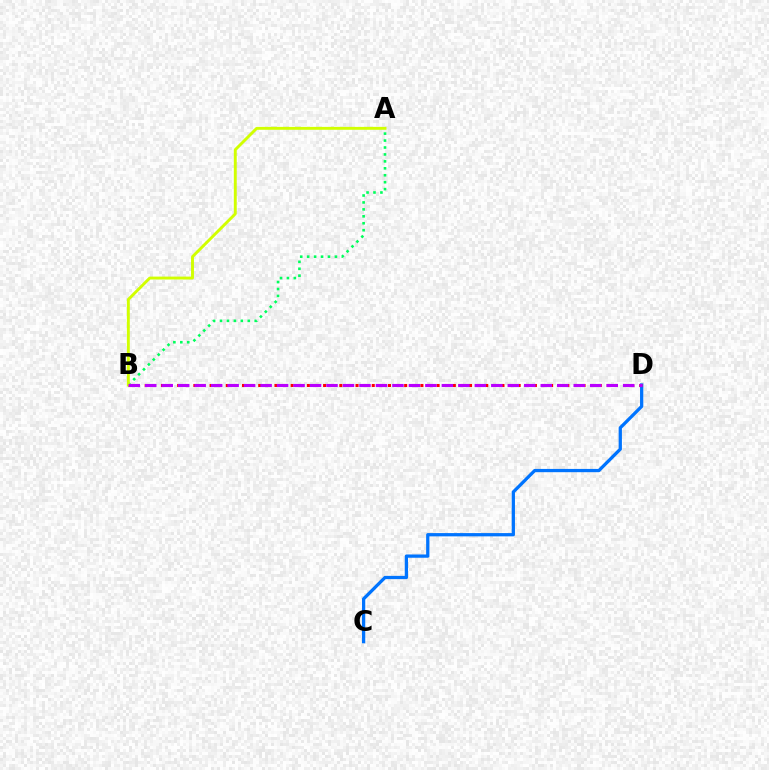{('C', 'D'): [{'color': '#0074ff', 'line_style': 'solid', 'thickness': 2.35}], ('A', 'B'): [{'color': '#00ff5c', 'line_style': 'dotted', 'thickness': 1.89}, {'color': '#d1ff00', 'line_style': 'solid', 'thickness': 2.09}], ('B', 'D'): [{'color': '#ff0000', 'line_style': 'dotted', 'thickness': 2.2}, {'color': '#b900ff', 'line_style': 'dashed', 'thickness': 2.24}]}